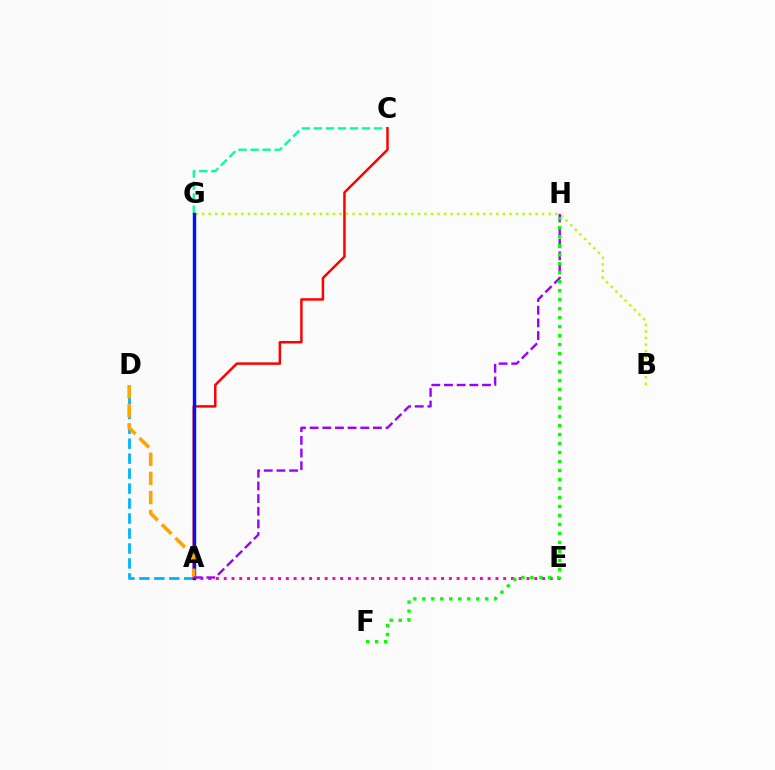{('A', 'E'): [{'color': '#ff00bd', 'line_style': 'dotted', 'thickness': 2.11}], ('B', 'G'): [{'color': '#b3ff00', 'line_style': 'dotted', 'thickness': 1.78}], ('C', 'G'): [{'color': '#00ff9d', 'line_style': 'dashed', 'thickness': 1.63}], ('A', 'D'): [{'color': '#00b5ff', 'line_style': 'dashed', 'thickness': 2.03}, {'color': '#ffa500', 'line_style': 'dashed', 'thickness': 2.6}], ('A', 'C'): [{'color': '#ff0000', 'line_style': 'solid', 'thickness': 1.79}], ('A', 'G'): [{'color': '#0010ff', 'line_style': 'solid', 'thickness': 2.44}], ('A', 'H'): [{'color': '#9b00ff', 'line_style': 'dashed', 'thickness': 1.72}], ('F', 'H'): [{'color': '#08ff00', 'line_style': 'dotted', 'thickness': 2.44}]}